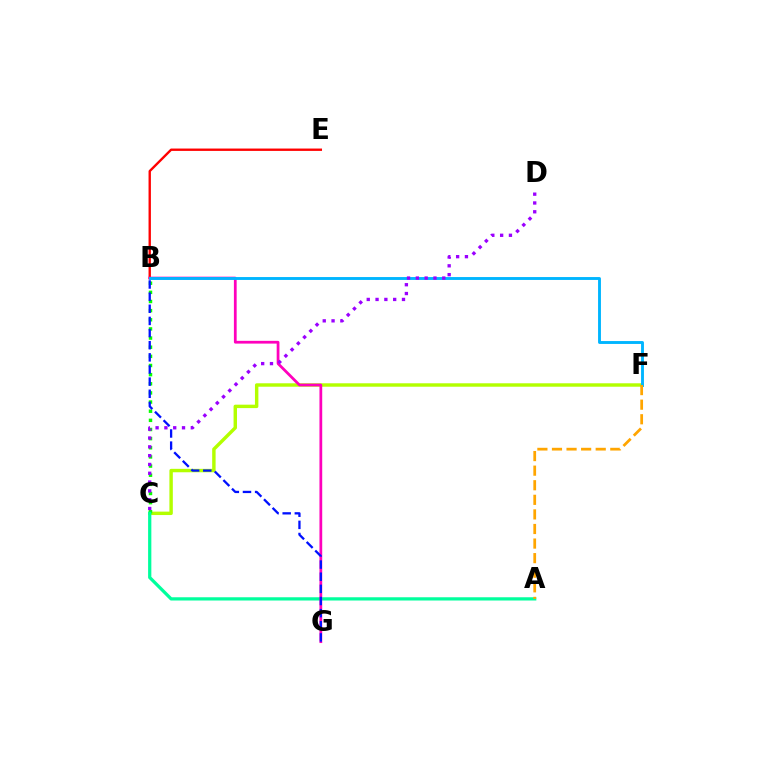{('C', 'F'): [{'color': '#b3ff00', 'line_style': 'solid', 'thickness': 2.47}], ('B', 'C'): [{'color': '#08ff00', 'line_style': 'dotted', 'thickness': 2.48}], ('A', 'C'): [{'color': '#00ff9d', 'line_style': 'solid', 'thickness': 2.34}], ('B', 'E'): [{'color': '#ff0000', 'line_style': 'solid', 'thickness': 1.7}], ('B', 'G'): [{'color': '#ff00bd', 'line_style': 'solid', 'thickness': 1.98}, {'color': '#0010ff', 'line_style': 'dashed', 'thickness': 1.65}], ('B', 'F'): [{'color': '#00b5ff', 'line_style': 'solid', 'thickness': 2.08}], ('A', 'F'): [{'color': '#ffa500', 'line_style': 'dashed', 'thickness': 1.98}], ('C', 'D'): [{'color': '#9b00ff', 'line_style': 'dotted', 'thickness': 2.39}]}